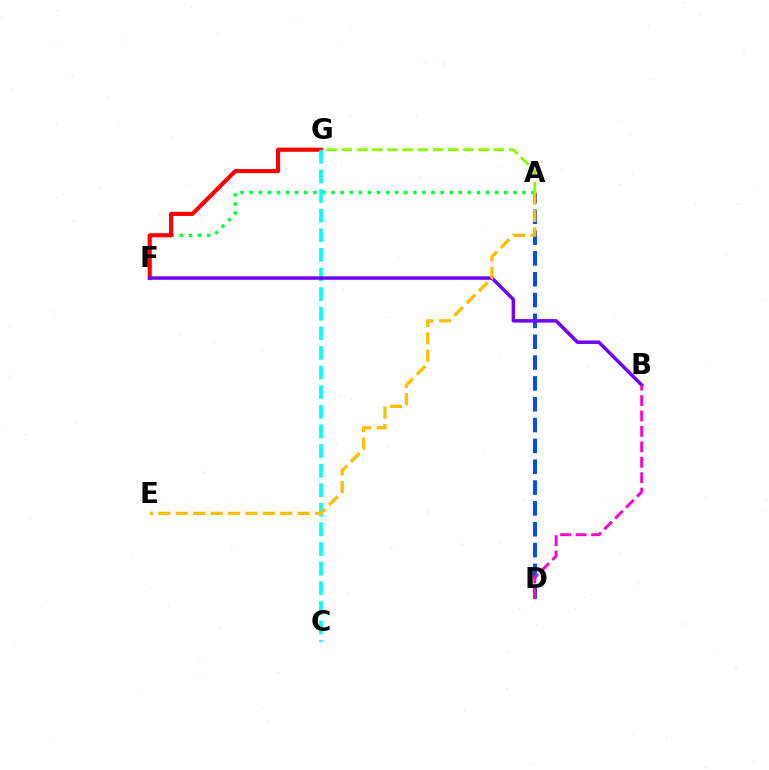{('A', 'F'): [{'color': '#00ff39', 'line_style': 'dotted', 'thickness': 2.47}], ('A', 'G'): [{'color': '#84ff00', 'line_style': 'dashed', 'thickness': 2.07}], ('A', 'D'): [{'color': '#004bff', 'line_style': 'dashed', 'thickness': 2.83}], ('F', 'G'): [{'color': '#ff0000', 'line_style': 'solid', 'thickness': 2.97}], ('C', 'G'): [{'color': '#00fff6', 'line_style': 'dashed', 'thickness': 2.66}], ('B', 'F'): [{'color': '#7200ff', 'line_style': 'solid', 'thickness': 2.51}], ('B', 'D'): [{'color': '#ff00cf', 'line_style': 'dashed', 'thickness': 2.1}], ('A', 'E'): [{'color': '#ffbd00', 'line_style': 'dashed', 'thickness': 2.37}]}